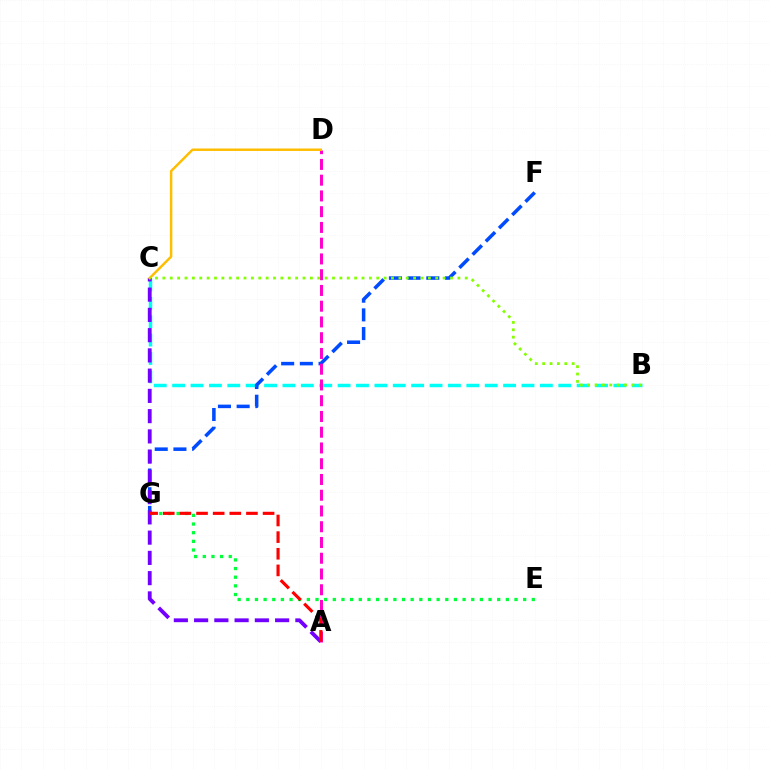{('B', 'C'): [{'color': '#00fff6', 'line_style': 'dashed', 'thickness': 2.5}, {'color': '#84ff00', 'line_style': 'dotted', 'thickness': 2.0}], ('E', 'G'): [{'color': '#00ff39', 'line_style': 'dotted', 'thickness': 2.35}], ('F', 'G'): [{'color': '#004bff', 'line_style': 'dashed', 'thickness': 2.54}], ('A', 'C'): [{'color': '#7200ff', 'line_style': 'dashed', 'thickness': 2.75}], ('A', 'D'): [{'color': '#ff00cf', 'line_style': 'dashed', 'thickness': 2.14}], ('C', 'D'): [{'color': '#ffbd00', 'line_style': 'solid', 'thickness': 1.76}], ('A', 'G'): [{'color': '#ff0000', 'line_style': 'dashed', 'thickness': 2.26}]}